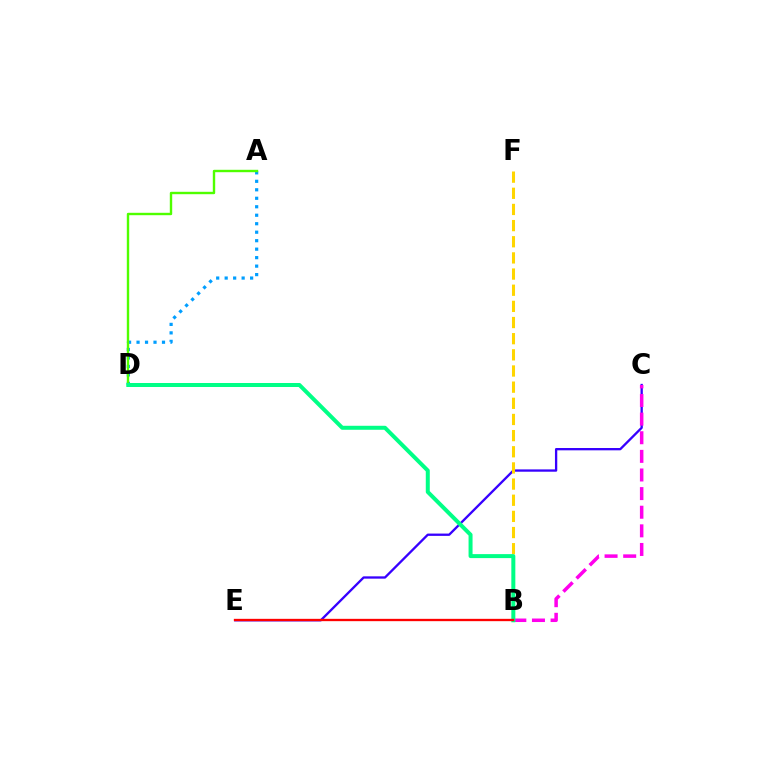{('C', 'E'): [{'color': '#3700ff', 'line_style': 'solid', 'thickness': 1.67}], ('B', 'C'): [{'color': '#ff00ed', 'line_style': 'dashed', 'thickness': 2.53}], ('A', 'D'): [{'color': '#009eff', 'line_style': 'dotted', 'thickness': 2.3}, {'color': '#4fff00', 'line_style': 'solid', 'thickness': 1.72}], ('B', 'F'): [{'color': '#ffd500', 'line_style': 'dashed', 'thickness': 2.19}], ('B', 'D'): [{'color': '#00ff86', 'line_style': 'solid', 'thickness': 2.87}], ('B', 'E'): [{'color': '#ff0000', 'line_style': 'solid', 'thickness': 1.68}]}